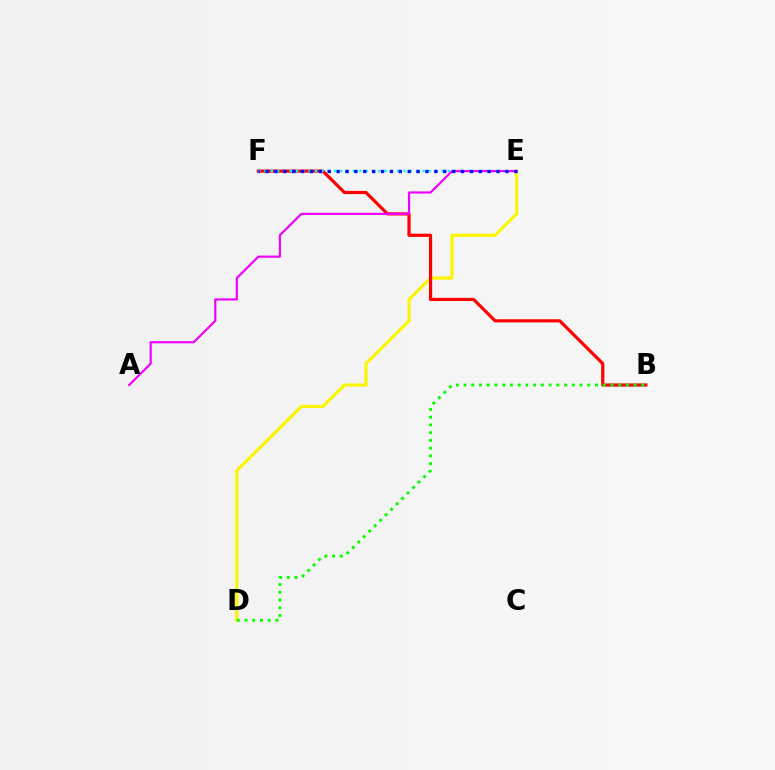{('D', 'E'): [{'color': '#fcf500', 'line_style': 'solid', 'thickness': 2.26}], ('B', 'F'): [{'color': '#ff0000', 'line_style': 'solid', 'thickness': 2.3}], ('E', 'F'): [{'color': '#00fff6', 'line_style': 'dotted', 'thickness': 1.72}, {'color': '#0010ff', 'line_style': 'dotted', 'thickness': 2.41}], ('B', 'D'): [{'color': '#08ff00', 'line_style': 'dotted', 'thickness': 2.1}], ('A', 'E'): [{'color': '#ee00ff', 'line_style': 'solid', 'thickness': 1.57}]}